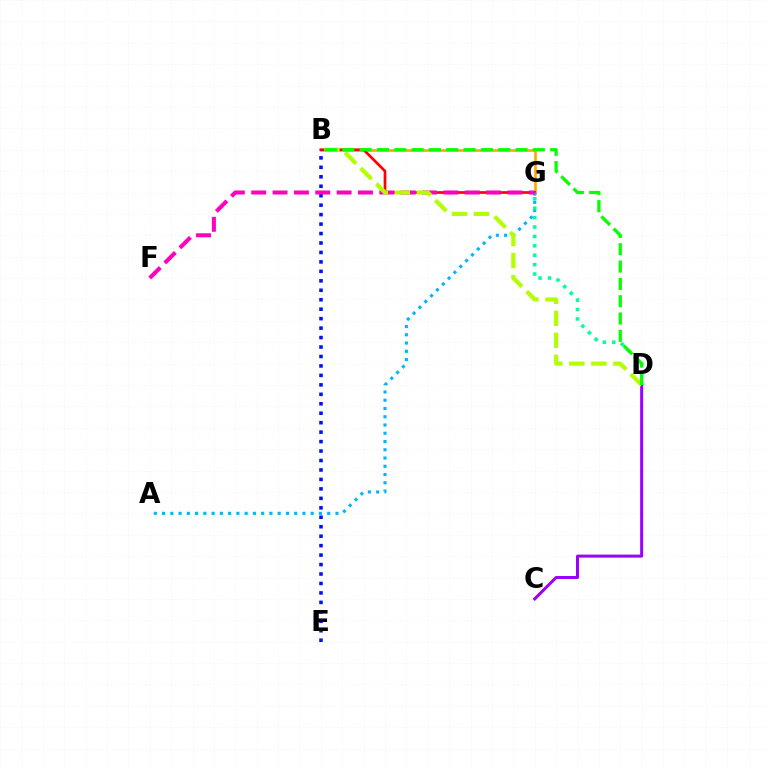{('B', 'G'): [{'color': '#ffa500', 'line_style': 'solid', 'thickness': 1.89}, {'color': '#ff0000', 'line_style': 'solid', 'thickness': 1.94}], ('A', 'G'): [{'color': '#00b5ff', 'line_style': 'dotted', 'thickness': 2.24}], ('D', 'G'): [{'color': '#00ff9d', 'line_style': 'dotted', 'thickness': 2.55}], ('C', 'D'): [{'color': '#9b00ff', 'line_style': 'solid', 'thickness': 2.16}], ('B', 'E'): [{'color': '#0010ff', 'line_style': 'dotted', 'thickness': 2.57}], ('F', 'G'): [{'color': '#ff00bd', 'line_style': 'dashed', 'thickness': 2.9}], ('B', 'D'): [{'color': '#b3ff00', 'line_style': 'dashed', 'thickness': 2.99}, {'color': '#08ff00', 'line_style': 'dashed', 'thickness': 2.35}]}